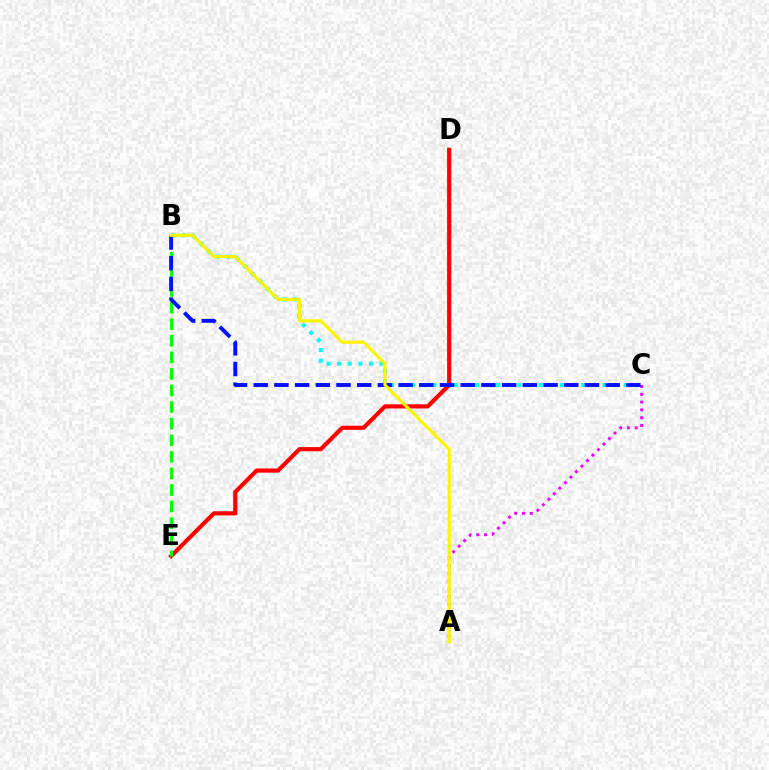{('D', 'E'): [{'color': '#ff0000', 'line_style': 'solid', 'thickness': 2.99}], ('B', 'E'): [{'color': '#08ff00', 'line_style': 'dashed', 'thickness': 2.25}], ('B', 'C'): [{'color': '#00fff6', 'line_style': 'dotted', 'thickness': 2.88}, {'color': '#0010ff', 'line_style': 'dashed', 'thickness': 2.81}], ('A', 'C'): [{'color': '#ee00ff', 'line_style': 'dotted', 'thickness': 2.12}], ('A', 'B'): [{'color': '#fcf500', 'line_style': 'solid', 'thickness': 2.28}]}